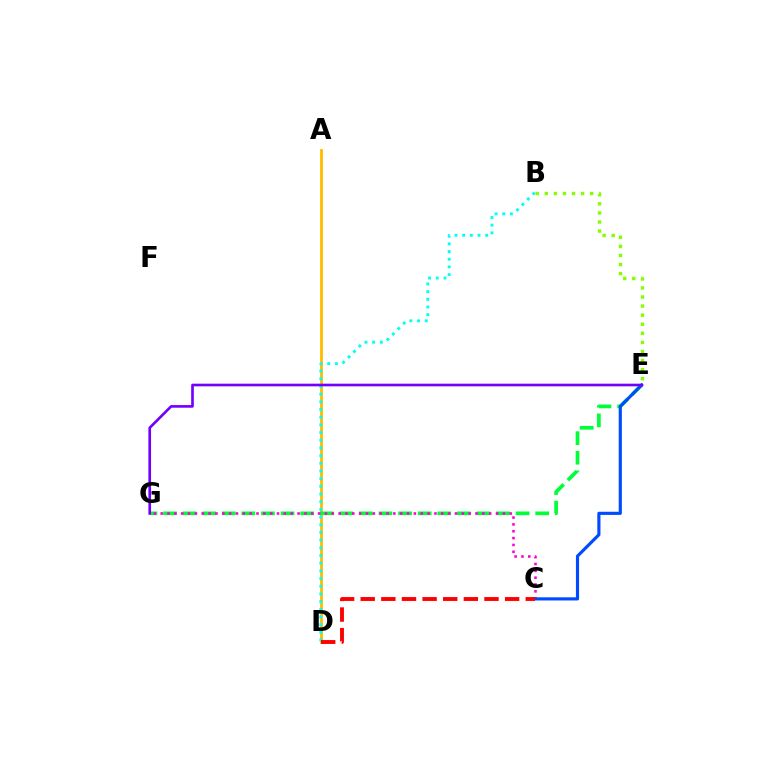{('A', 'D'): [{'color': '#ffbd00', 'line_style': 'solid', 'thickness': 2.04}], ('E', 'G'): [{'color': '#00ff39', 'line_style': 'dashed', 'thickness': 2.66}, {'color': '#7200ff', 'line_style': 'solid', 'thickness': 1.91}], ('C', 'G'): [{'color': '#ff00cf', 'line_style': 'dotted', 'thickness': 1.86}], ('C', 'E'): [{'color': '#004bff', 'line_style': 'solid', 'thickness': 2.26}], ('B', 'D'): [{'color': '#00fff6', 'line_style': 'dotted', 'thickness': 2.09}], ('B', 'E'): [{'color': '#84ff00', 'line_style': 'dotted', 'thickness': 2.47}], ('C', 'D'): [{'color': '#ff0000', 'line_style': 'dashed', 'thickness': 2.8}]}